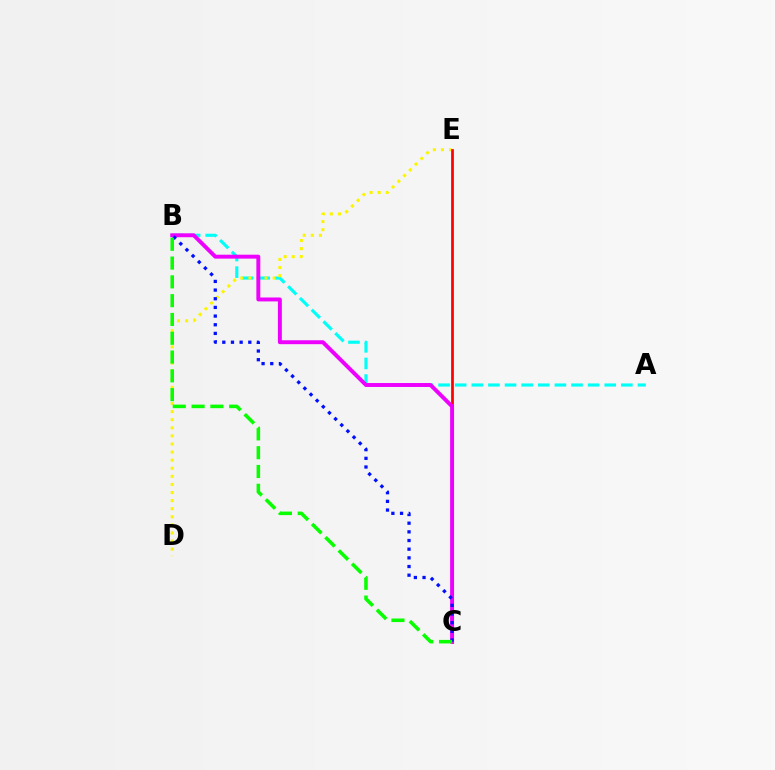{('A', 'B'): [{'color': '#00fff6', 'line_style': 'dashed', 'thickness': 2.26}], ('D', 'E'): [{'color': '#fcf500', 'line_style': 'dotted', 'thickness': 2.2}], ('C', 'E'): [{'color': '#ff0000', 'line_style': 'solid', 'thickness': 1.96}], ('B', 'C'): [{'color': '#ee00ff', 'line_style': 'solid', 'thickness': 2.83}, {'color': '#0010ff', 'line_style': 'dotted', 'thickness': 2.35}, {'color': '#08ff00', 'line_style': 'dashed', 'thickness': 2.55}]}